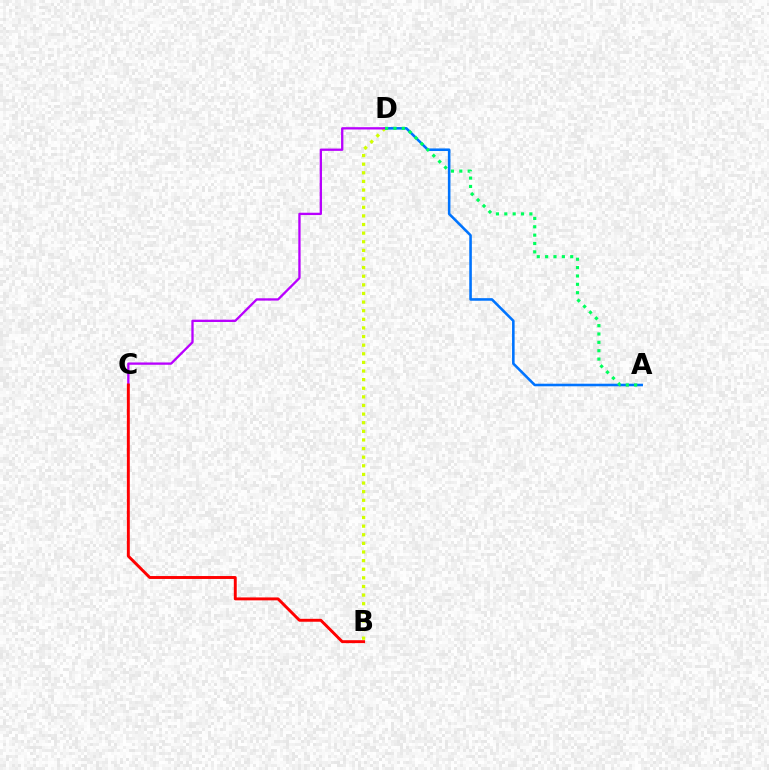{('A', 'D'): [{'color': '#0074ff', 'line_style': 'solid', 'thickness': 1.86}, {'color': '#00ff5c', 'line_style': 'dotted', 'thickness': 2.27}], ('B', 'D'): [{'color': '#d1ff00', 'line_style': 'dotted', 'thickness': 2.34}], ('C', 'D'): [{'color': '#b900ff', 'line_style': 'solid', 'thickness': 1.66}], ('B', 'C'): [{'color': '#ff0000', 'line_style': 'solid', 'thickness': 2.11}]}